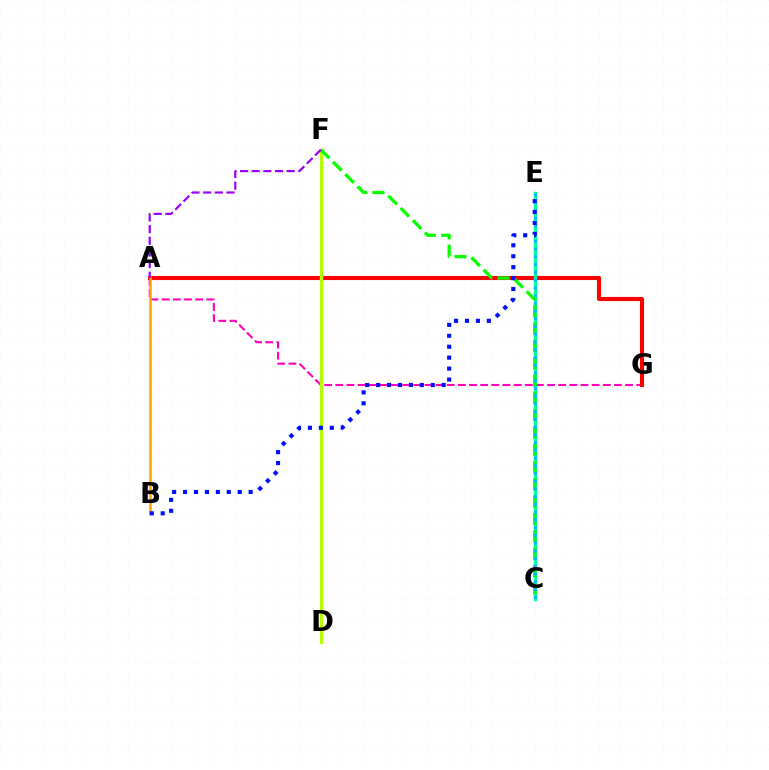{('A', 'G'): [{'color': '#ff00bd', 'line_style': 'dashed', 'thickness': 1.51}, {'color': '#ff0000', 'line_style': 'solid', 'thickness': 2.95}], ('D', 'F'): [{'color': '#b3ff00', 'line_style': 'solid', 'thickness': 2.41}], ('A', 'B'): [{'color': '#ffa500', 'line_style': 'solid', 'thickness': 1.83}], ('C', 'E'): [{'color': '#00ff9d', 'line_style': 'solid', 'thickness': 2.49}, {'color': '#00b5ff', 'line_style': 'dotted', 'thickness': 2.1}], ('C', 'F'): [{'color': '#08ff00', 'line_style': 'dashed', 'thickness': 2.35}], ('B', 'E'): [{'color': '#0010ff', 'line_style': 'dotted', 'thickness': 2.97}], ('A', 'F'): [{'color': '#9b00ff', 'line_style': 'dashed', 'thickness': 1.58}]}